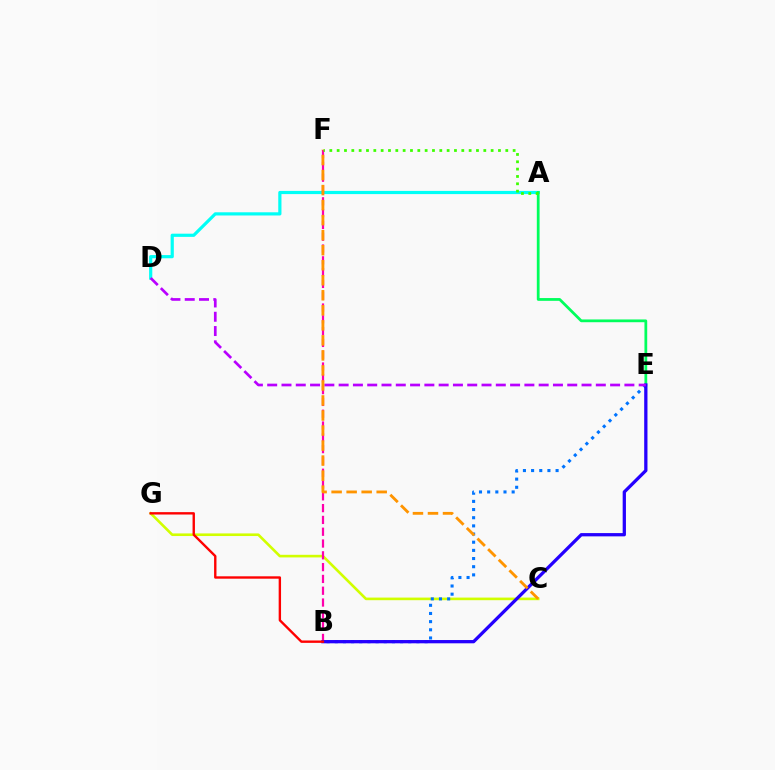{('A', 'D'): [{'color': '#00fff6', 'line_style': 'solid', 'thickness': 2.3}], ('C', 'G'): [{'color': '#d1ff00', 'line_style': 'solid', 'thickness': 1.88}], ('B', 'F'): [{'color': '#ff00ac', 'line_style': 'dashed', 'thickness': 1.6}], ('A', 'E'): [{'color': '#00ff5c', 'line_style': 'solid', 'thickness': 1.99}], ('B', 'E'): [{'color': '#0074ff', 'line_style': 'dotted', 'thickness': 2.22}, {'color': '#2500ff', 'line_style': 'solid', 'thickness': 2.36}], ('A', 'F'): [{'color': '#3dff00', 'line_style': 'dotted', 'thickness': 1.99}], ('B', 'G'): [{'color': '#ff0000', 'line_style': 'solid', 'thickness': 1.72}], ('D', 'E'): [{'color': '#b900ff', 'line_style': 'dashed', 'thickness': 1.94}], ('C', 'F'): [{'color': '#ff9400', 'line_style': 'dashed', 'thickness': 2.04}]}